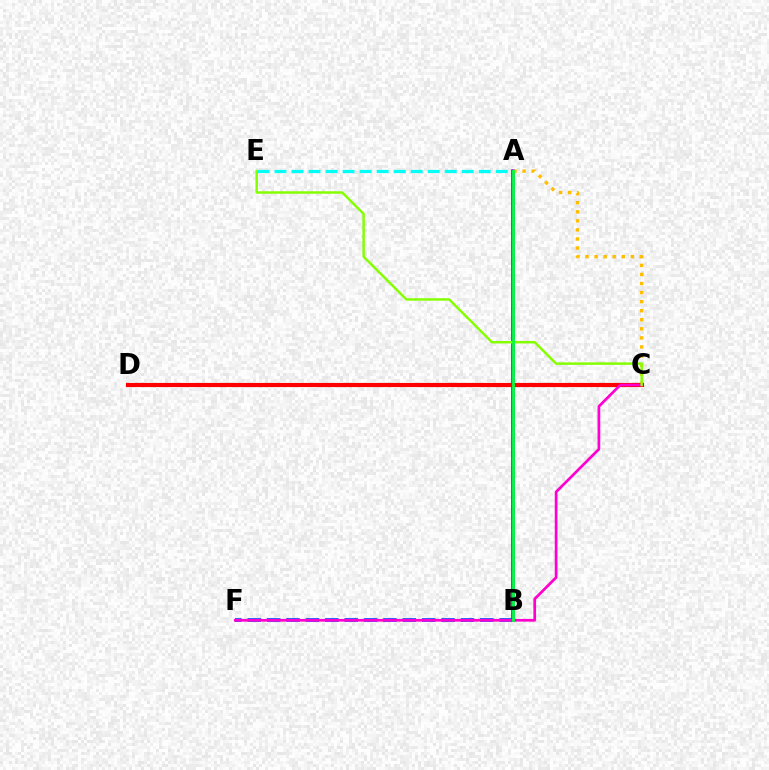{('A', 'B'): [{'color': '#7200ff', 'line_style': 'solid', 'thickness': 2.57}, {'color': '#00ff39', 'line_style': 'solid', 'thickness': 2.04}], ('A', 'C'): [{'color': '#ffbd00', 'line_style': 'dotted', 'thickness': 2.46}], ('A', 'E'): [{'color': '#00fff6', 'line_style': 'dashed', 'thickness': 2.31}], ('B', 'F'): [{'color': '#004bff', 'line_style': 'dashed', 'thickness': 2.63}], ('C', 'D'): [{'color': '#ff0000', 'line_style': 'solid', 'thickness': 2.99}], ('C', 'F'): [{'color': '#ff00cf', 'line_style': 'solid', 'thickness': 1.95}], ('C', 'E'): [{'color': '#84ff00', 'line_style': 'solid', 'thickness': 1.77}]}